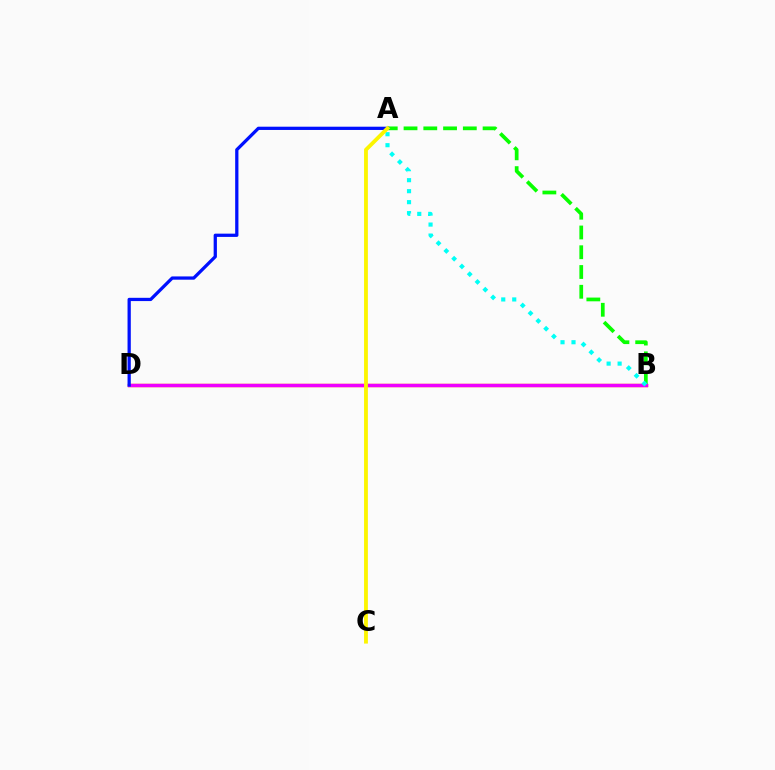{('B', 'D'): [{'color': '#ff0000', 'line_style': 'solid', 'thickness': 2.43}, {'color': '#ee00ff', 'line_style': 'solid', 'thickness': 2.29}], ('A', 'B'): [{'color': '#08ff00', 'line_style': 'dashed', 'thickness': 2.68}, {'color': '#00fff6', 'line_style': 'dotted', 'thickness': 2.98}], ('A', 'D'): [{'color': '#0010ff', 'line_style': 'solid', 'thickness': 2.35}], ('A', 'C'): [{'color': '#fcf500', 'line_style': 'solid', 'thickness': 2.75}]}